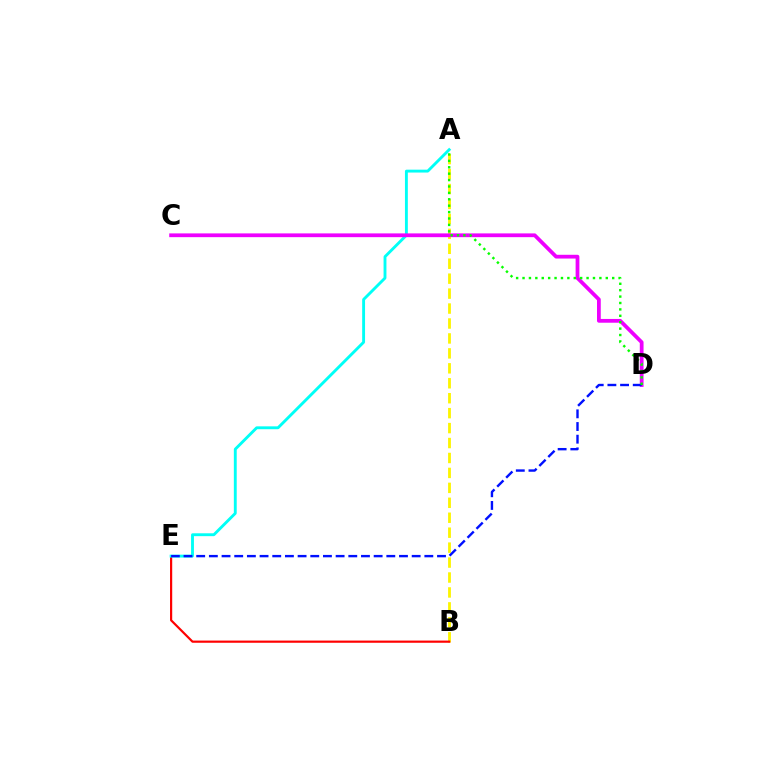{('A', 'B'): [{'color': '#fcf500', 'line_style': 'dashed', 'thickness': 2.03}], ('B', 'E'): [{'color': '#ff0000', 'line_style': 'solid', 'thickness': 1.58}], ('A', 'E'): [{'color': '#00fff6', 'line_style': 'solid', 'thickness': 2.07}], ('C', 'D'): [{'color': '#ee00ff', 'line_style': 'solid', 'thickness': 2.71}], ('D', 'E'): [{'color': '#0010ff', 'line_style': 'dashed', 'thickness': 1.72}], ('A', 'D'): [{'color': '#08ff00', 'line_style': 'dotted', 'thickness': 1.74}]}